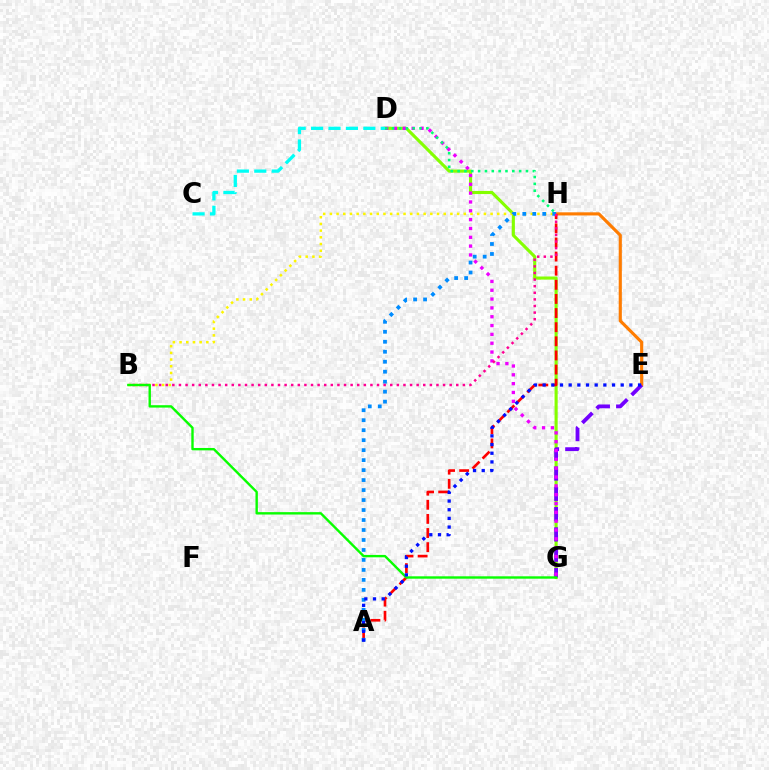{('E', 'H'): [{'color': '#ff7c00', 'line_style': 'solid', 'thickness': 2.26}], ('D', 'G'): [{'color': '#84ff00', 'line_style': 'solid', 'thickness': 2.24}, {'color': '#ee00ff', 'line_style': 'dotted', 'thickness': 2.4}], ('A', 'H'): [{'color': '#ff0000', 'line_style': 'dashed', 'thickness': 1.92}, {'color': '#008cff', 'line_style': 'dotted', 'thickness': 2.71}], ('C', 'D'): [{'color': '#00fff6', 'line_style': 'dashed', 'thickness': 2.37}], ('B', 'H'): [{'color': '#fcf500', 'line_style': 'dotted', 'thickness': 1.82}, {'color': '#ff0094', 'line_style': 'dotted', 'thickness': 1.79}], ('E', 'G'): [{'color': '#7200ff', 'line_style': 'dashed', 'thickness': 2.76}], ('D', 'H'): [{'color': '#00ff74', 'line_style': 'dotted', 'thickness': 1.86}], ('B', 'G'): [{'color': '#08ff00', 'line_style': 'solid', 'thickness': 1.72}], ('A', 'E'): [{'color': '#0010ff', 'line_style': 'dotted', 'thickness': 2.36}]}